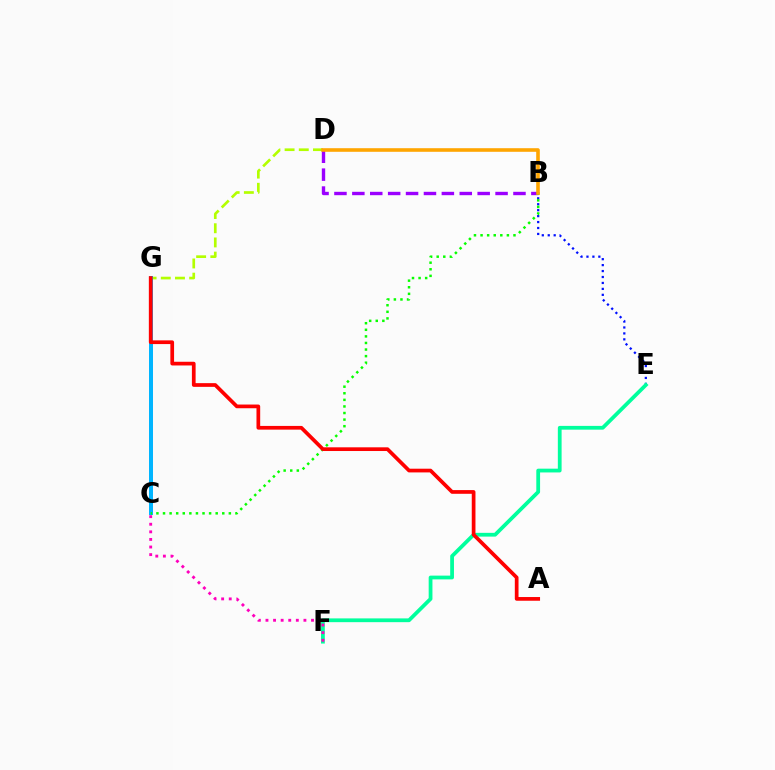{('B', 'D'): [{'color': '#9b00ff', 'line_style': 'dashed', 'thickness': 2.43}, {'color': '#ffa500', 'line_style': 'solid', 'thickness': 2.59}], ('B', 'E'): [{'color': '#0010ff', 'line_style': 'dotted', 'thickness': 1.61}], ('E', 'F'): [{'color': '#00ff9d', 'line_style': 'solid', 'thickness': 2.71}], ('D', 'G'): [{'color': '#b3ff00', 'line_style': 'dashed', 'thickness': 1.93}], ('C', 'G'): [{'color': '#00b5ff', 'line_style': 'solid', 'thickness': 2.88}], ('B', 'C'): [{'color': '#08ff00', 'line_style': 'dotted', 'thickness': 1.79}], ('A', 'G'): [{'color': '#ff0000', 'line_style': 'solid', 'thickness': 2.67}], ('C', 'F'): [{'color': '#ff00bd', 'line_style': 'dotted', 'thickness': 2.06}]}